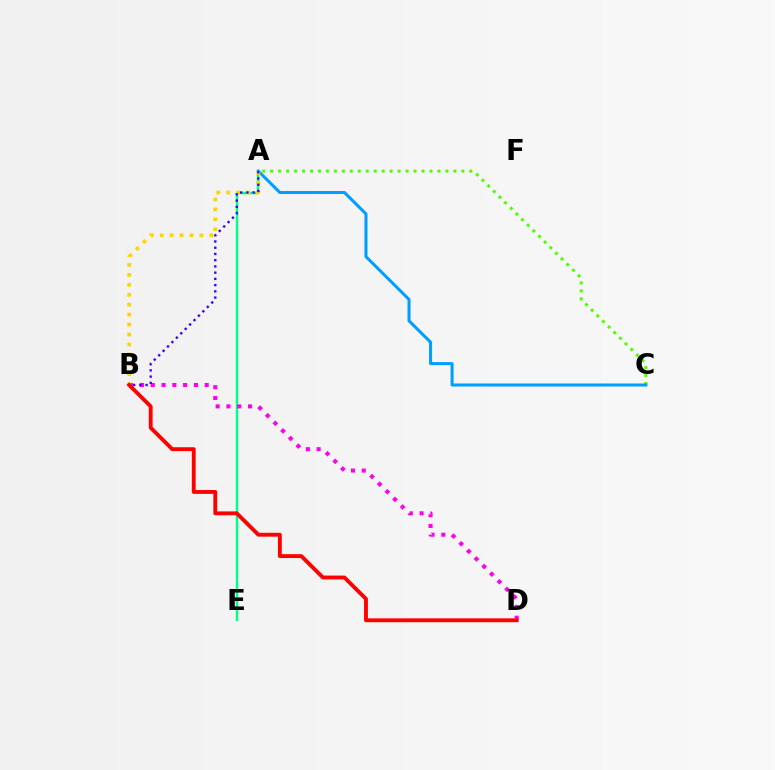{('A', 'C'): [{'color': '#4fff00', 'line_style': 'dotted', 'thickness': 2.16}, {'color': '#009eff', 'line_style': 'solid', 'thickness': 2.18}], ('A', 'E'): [{'color': '#00ff86', 'line_style': 'solid', 'thickness': 1.75}], ('B', 'D'): [{'color': '#ff00ed', 'line_style': 'dotted', 'thickness': 2.93}, {'color': '#ff0000', 'line_style': 'solid', 'thickness': 2.78}], ('A', 'B'): [{'color': '#ffd500', 'line_style': 'dotted', 'thickness': 2.7}, {'color': '#3700ff', 'line_style': 'dotted', 'thickness': 1.69}]}